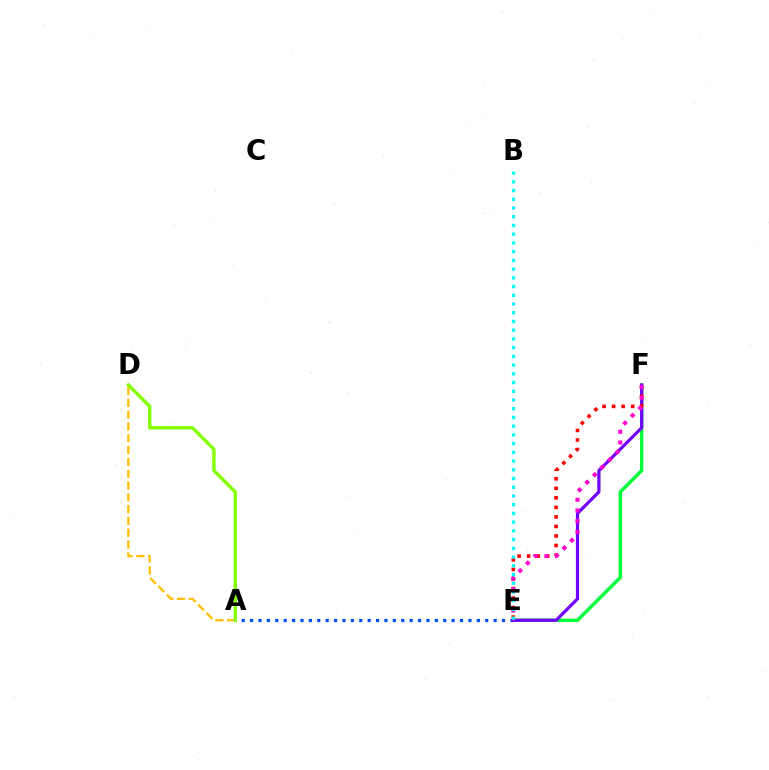{('E', 'F'): [{'color': '#00ff39', 'line_style': 'solid', 'thickness': 2.46}, {'color': '#7200ff', 'line_style': 'solid', 'thickness': 2.3}, {'color': '#ff0000', 'line_style': 'dotted', 'thickness': 2.59}, {'color': '#ff00cf', 'line_style': 'dotted', 'thickness': 2.91}], ('A', 'E'): [{'color': '#004bff', 'line_style': 'dotted', 'thickness': 2.28}], ('A', 'D'): [{'color': '#ffbd00', 'line_style': 'dashed', 'thickness': 1.6}, {'color': '#84ff00', 'line_style': 'solid', 'thickness': 2.43}], ('B', 'E'): [{'color': '#00fff6', 'line_style': 'dotted', 'thickness': 2.37}]}